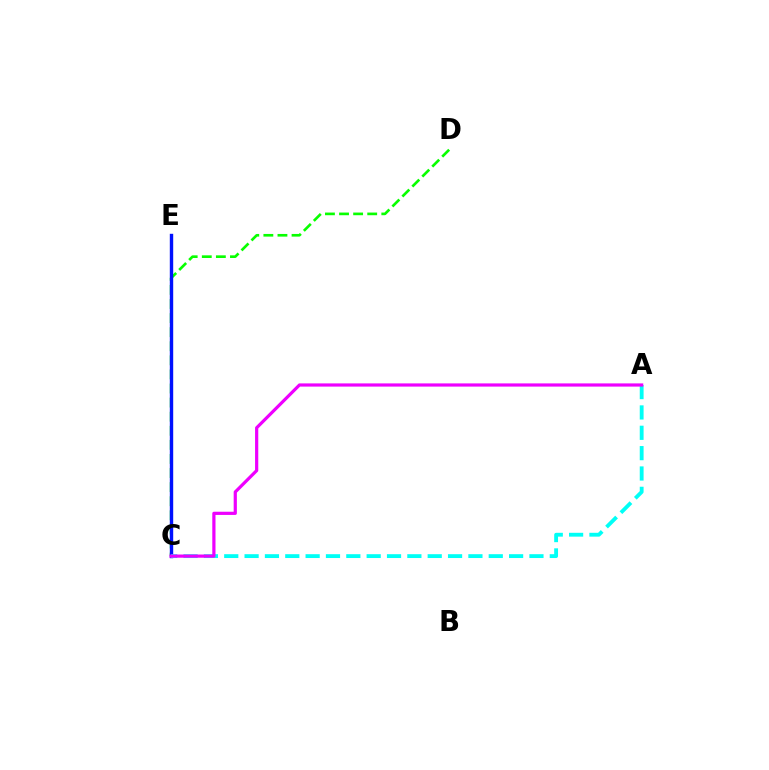{('C', 'D'): [{'color': '#08ff00', 'line_style': 'dashed', 'thickness': 1.91}], ('C', 'E'): [{'color': '#fcf500', 'line_style': 'solid', 'thickness': 1.89}, {'color': '#ff0000', 'line_style': 'dotted', 'thickness': 2.08}, {'color': '#0010ff', 'line_style': 'solid', 'thickness': 2.45}], ('A', 'C'): [{'color': '#00fff6', 'line_style': 'dashed', 'thickness': 2.76}, {'color': '#ee00ff', 'line_style': 'solid', 'thickness': 2.31}]}